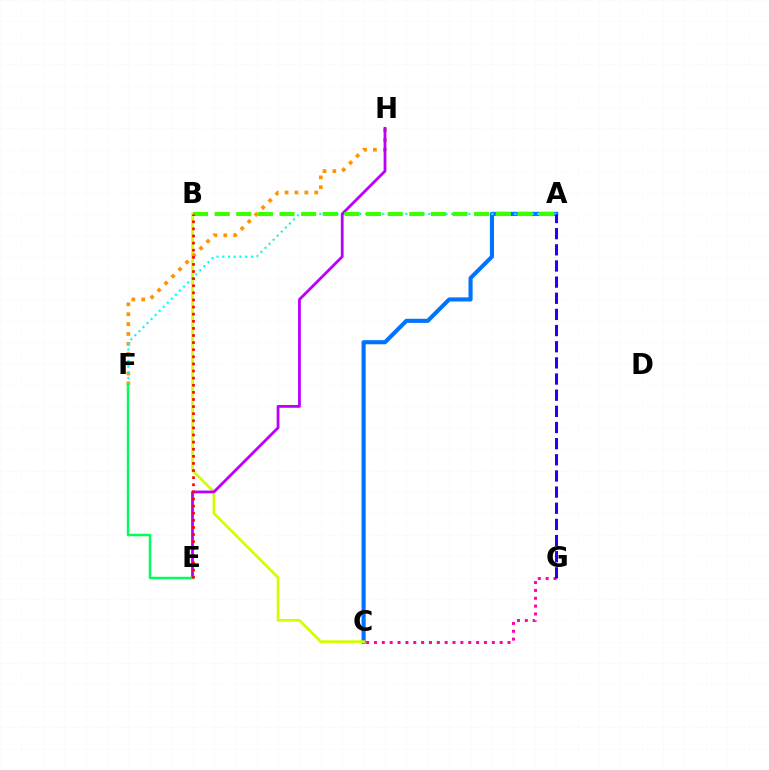{('A', 'C'): [{'color': '#0074ff', 'line_style': 'solid', 'thickness': 2.96}], ('B', 'C'): [{'color': '#d1ff00', 'line_style': 'solid', 'thickness': 1.94}], ('C', 'G'): [{'color': '#ff00ac', 'line_style': 'dotted', 'thickness': 2.13}], ('F', 'H'): [{'color': '#ff9400', 'line_style': 'dotted', 'thickness': 2.68}], ('A', 'F'): [{'color': '#00fff6', 'line_style': 'dotted', 'thickness': 1.56}], ('E', 'H'): [{'color': '#b900ff', 'line_style': 'solid', 'thickness': 2.01}], ('E', 'F'): [{'color': '#00ff5c', 'line_style': 'solid', 'thickness': 1.79}], ('A', 'B'): [{'color': '#3dff00', 'line_style': 'dashed', 'thickness': 2.94}], ('A', 'G'): [{'color': '#2500ff', 'line_style': 'dashed', 'thickness': 2.19}], ('B', 'E'): [{'color': '#ff0000', 'line_style': 'dotted', 'thickness': 1.93}]}